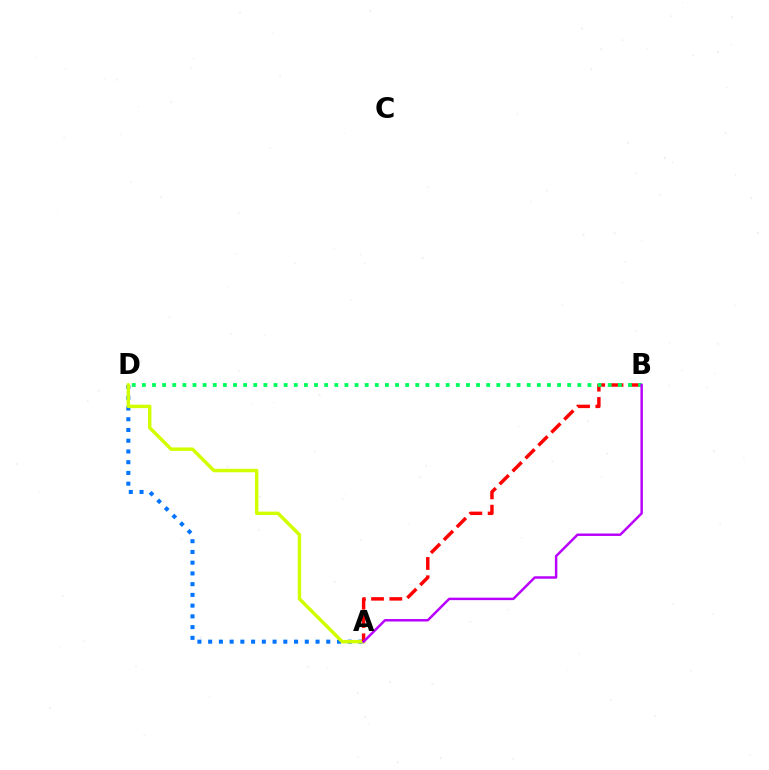{('A', 'D'): [{'color': '#0074ff', 'line_style': 'dotted', 'thickness': 2.92}, {'color': '#d1ff00', 'line_style': 'solid', 'thickness': 2.48}], ('A', 'B'): [{'color': '#ff0000', 'line_style': 'dashed', 'thickness': 2.48}, {'color': '#b900ff', 'line_style': 'solid', 'thickness': 1.77}], ('B', 'D'): [{'color': '#00ff5c', 'line_style': 'dotted', 'thickness': 2.75}]}